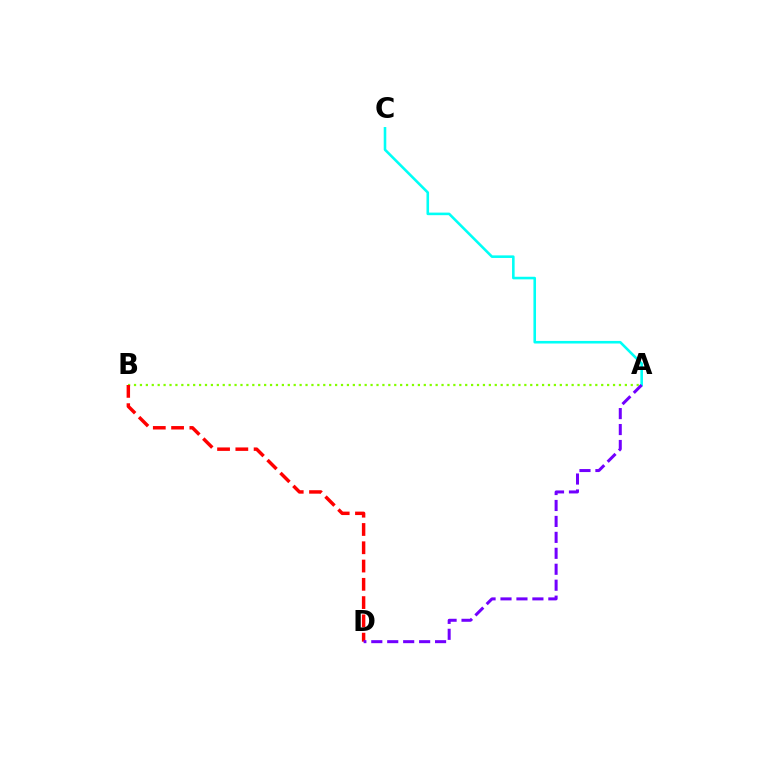{('A', 'B'): [{'color': '#84ff00', 'line_style': 'dotted', 'thickness': 1.61}], ('B', 'D'): [{'color': '#ff0000', 'line_style': 'dashed', 'thickness': 2.48}], ('A', 'C'): [{'color': '#00fff6', 'line_style': 'solid', 'thickness': 1.86}], ('A', 'D'): [{'color': '#7200ff', 'line_style': 'dashed', 'thickness': 2.17}]}